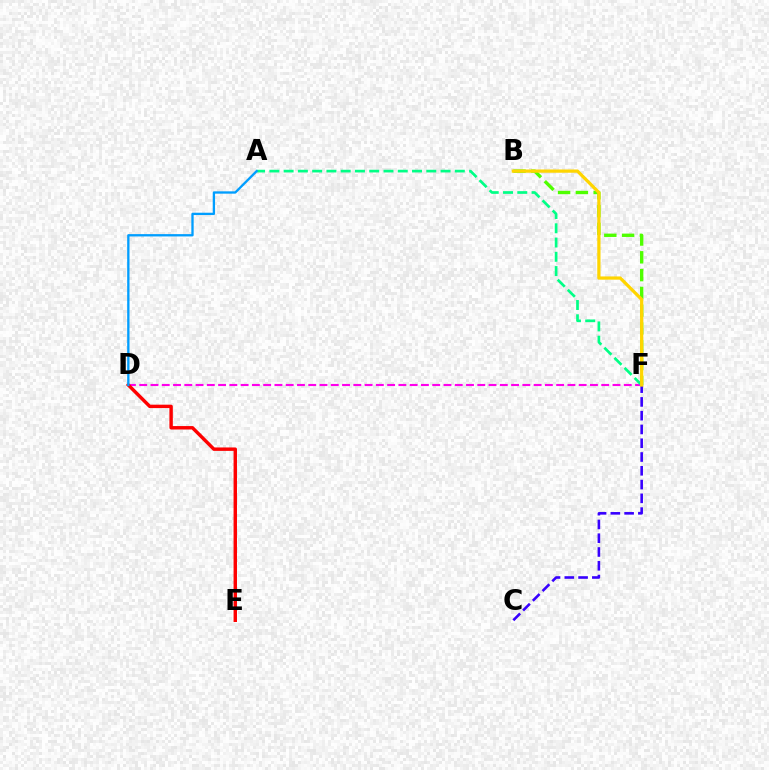{('D', 'F'): [{'color': '#ff00ed', 'line_style': 'dashed', 'thickness': 1.53}], ('C', 'F'): [{'color': '#3700ff', 'line_style': 'dashed', 'thickness': 1.87}], ('B', 'F'): [{'color': '#4fff00', 'line_style': 'dashed', 'thickness': 2.42}, {'color': '#ffd500', 'line_style': 'solid', 'thickness': 2.34}], ('D', 'E'): [{'color': '#ff0000', 'line_style': 'solid', 'thickness': 2.46}], ('A', 'F'): [{'color': '#00ff86', 'line_style': 'dashed', 'thickness': 1.94}], ('A', 'D'): [{'color': '#009eff', 'line_style': 'solid', 'thickness': 1.67}]}